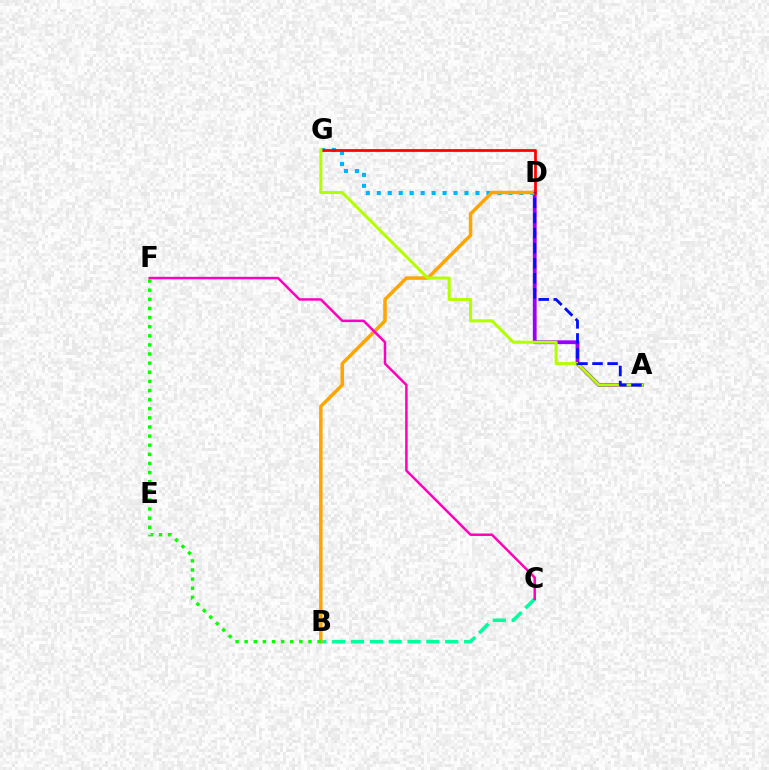{('A', 'D'): [{'color': '#9b00ff', 'line_style': 'solid', 'thickness': 2.74}, {'color': '#0010ff', 'line_style': 'dashed', 'thickness': 2.05}], ('B', 'C'): [{'color': '#00ff9d', 'line_style': 'dashed', 'thickness': 2.56}], ('D', 'G'): [{'color': '#00b5ff', 'line_style': 'dotted', 'thickness': 2.98}, {'color': '#ff0000', 'line_style': 'solid', 'thickness': 1.98}], ('B', 'D'): [{'color': '#ffa500', 'line_style': 'solid', 'thickness': 2.52}], ('B', 'F'): [{'color': '#08ff00', 'line_style': 'dotted', 'thickness': 2.48}], ('C', 'F'): [{'color': '#ff00bd', 'line_style': 'solid', 'thickness': 1.79}], ('A', 'G'): [{'color': '#b3ff00', 'line_style': 'solid', 'thickness': 2.2}]}